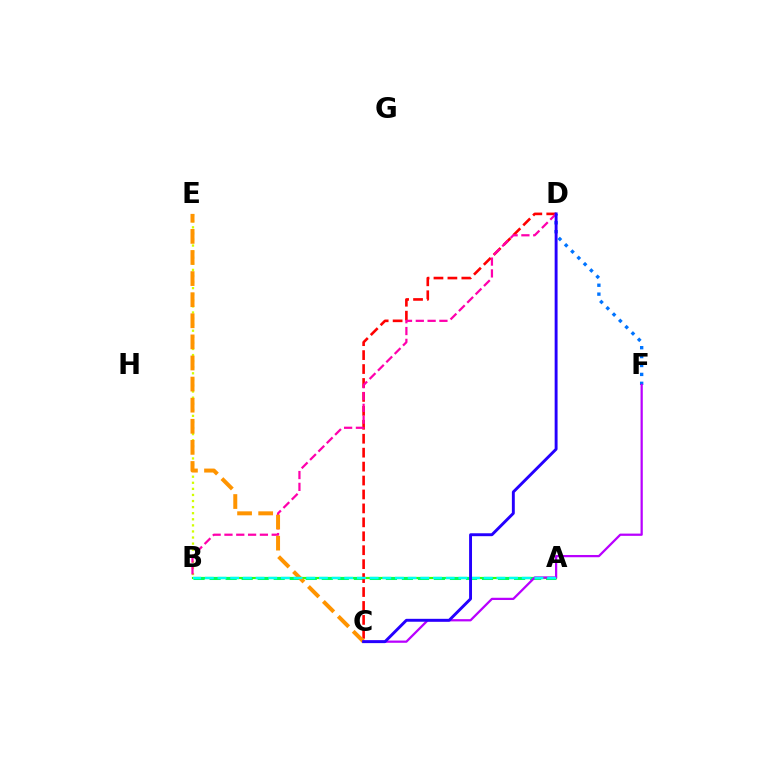{('D', 'F'): [{'color': '#0074ff', 'line_style': 'dotted', 'thickness': 2.42}], ('A', 'B'): [{'color': '#3dff00', 'line_style': 'solid', 'thickness': 1.58}, {'color': '#00ff5c', 'line_style': 'dashed', 'thickness': 2.18}, {'color': '#00fff6', 'line_style': 'dashed', 'thickness': 1.72}], ('B', 'E'): [{'color': '#d1ff00', 'line_style': 'dotted', 'thickness': 1.65}], ('C', 'D'): [{'color': '#ff0000', 'line_style': 'dashed', 'thickness': 1.89}, {'color': '#2500ff', 'line_style': 'solid', 'thickness': 2.1}], ('B', 'D'): [{'color': '#ff00ac', 'line_style': 'dashed', 'thickness': 1.6}], ('C', 'E'): [{'color': '#ff9400', 'line_style': 'dashed', 'thickness': 2.87}], ('C', 'F'): [{'color': '#b900ff', 'line_style': 'solid', 'thickness': 1.62}]}